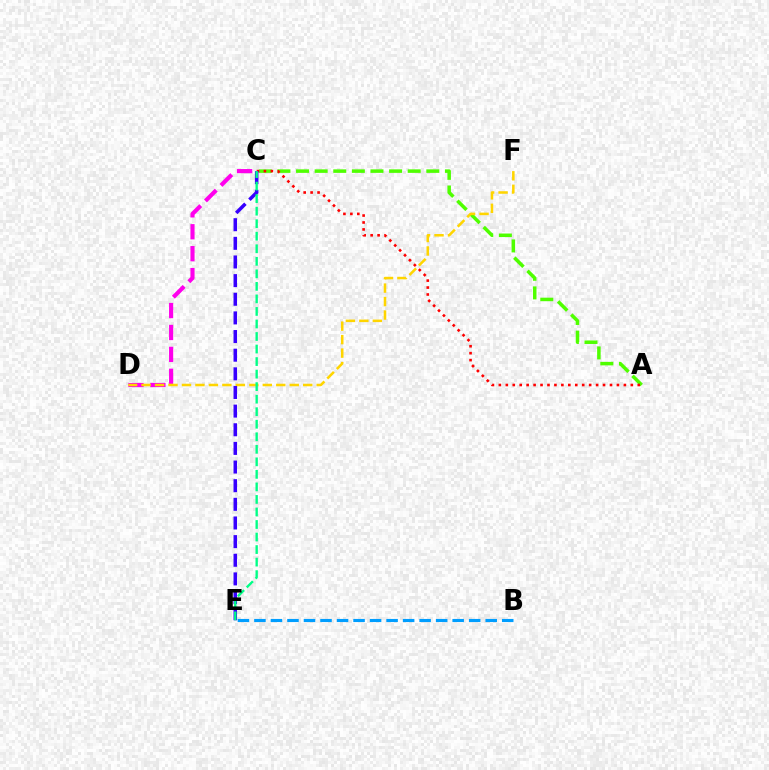{('A', 'C'): [{'color': '#4fff00', 'line_style': 'dashed', 'thickness': 2.53}, {'color': '#ff0000', 'line_style': 'dotted', 'thickness': 1.89}], ('C', 'D'): [{'color': '#ff00ed', 'line_style': 'dashed', 'thickness': 2.98}], ('D', 'F'): [{'color': '#ffd500', 'line_style': 'dashed', 'thickness': 1.83}], ('C', 'E'): [{'color': '#3700ff', 'line_style': 'dashed', 'thickness': 2.53}, {'color': '#00ff86', 'line_style': 'dashed', 'thickness': 1.7}], ('B', 'E'): [{'color': '#009eff', 'line_style': 'dashed', 'thickness': 2.24}]}